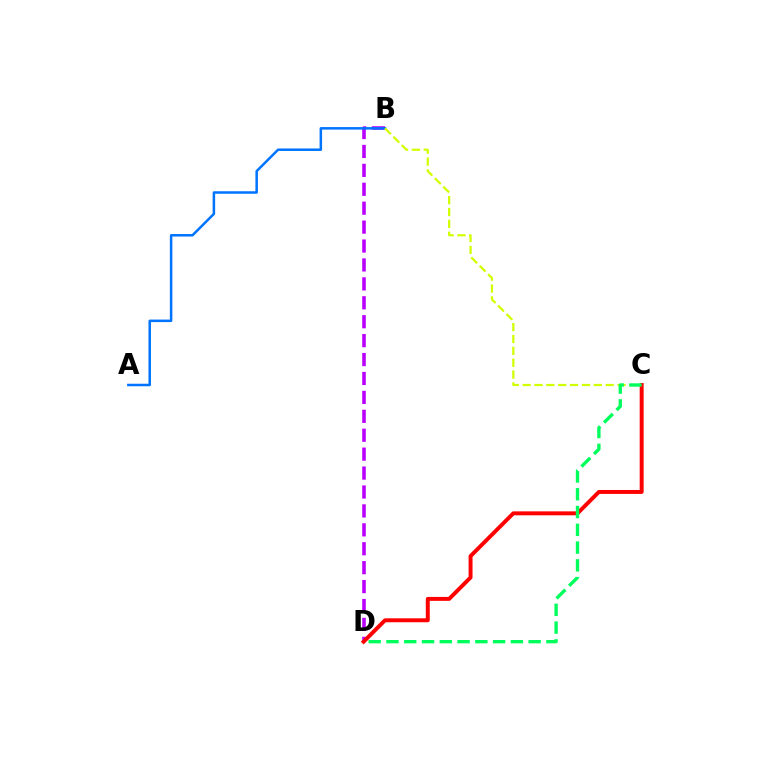{('B', 'D'): [{'color': '#b900ff', 'line_style': 'dashed', 'thickness': 2.57}], ('A', 'B'): [{'color': '#0074ff', 'line_style': 'solid', 'thickness': 1.81}], ('B', 'C'): [{'color': '#d1ff00', 'line_style': 'dashed', 'thickness': 1.61}], ('C', 'D'): [{'color': '#ff0000', 'line_style': 'solid', 'thickness': 2.84}, {'color': '#00ff5c', 'line_style': 'dashed', 'thickness': 2.41}]}